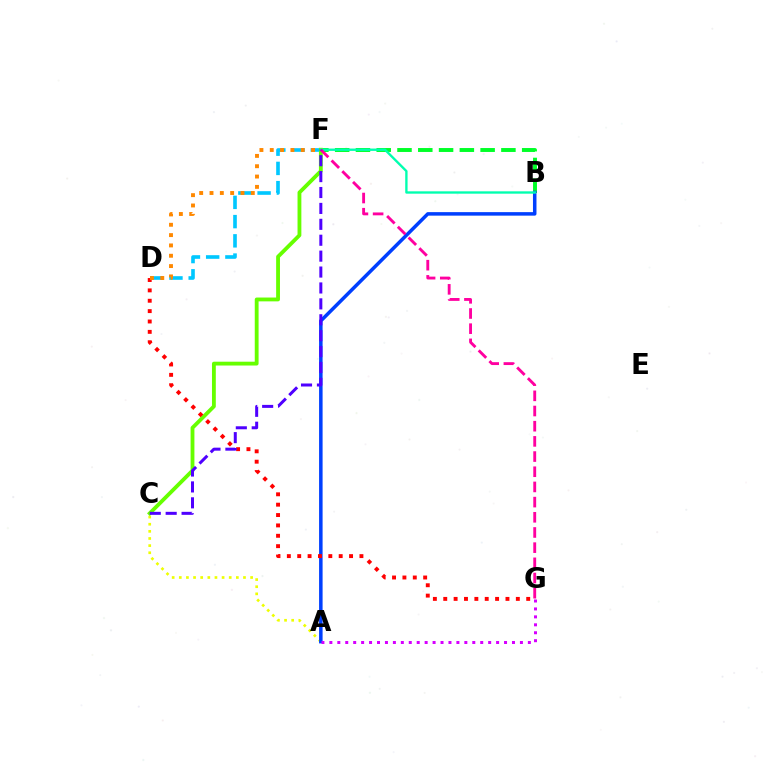{('D', 'F'): [{'color': '#00c7ff', 'line_style': 'dashed', 'thickness': 2.61}, {'color': '#ff8800', 'line_style': 'dotted', 'thickness': 2.81}], ('A', 'C'): [{'color': '#eeff00', 'line_style': 'dotted', 'thickness': 1.94}], ('B', 'F'): [{'color': '#00ff27', 'line_style': 'dashed', 'thickness': 2.82}, {'color': '#00ffaf', 'line_style': 'solid', 'thickness': 1.69}], ('A', 'B'): [{'color': '#003fff', 'line_style': 'solid', 'thickness': 2.53}], ('C', 'F'): [{'color': '#66ff00', 'line_style': 'solid', 'thickness': 2.76}, {'color': '#4f00ff', 'line_style': 'dashed', 'thickness': 2.16}], ('D', 'G'): [{'color': '#ff0000', 'line_style': 'dotted', 'thickness': 2.82}], ('A', 'G'): [{'color': '#d600ff', 'line_style': 'dotted', 'thickness': 2.16}], ('F', 'G'): [{'color': '#ff00a0', 'line_style': 'dashed', 'thickness': 2.06}]}